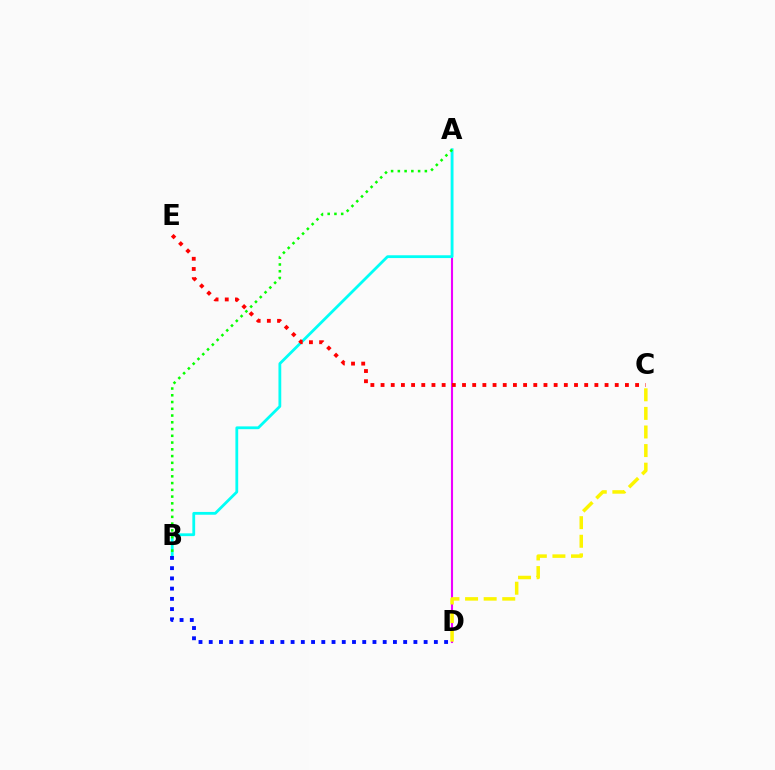{('A', 'D'): [{'color': '#ee00ff', 'line_style': 'solid', 'thickness': 1.51}], ('C', 'D'): [{'color': '#fcf500', 'line_style': 'dashed', 'thickness': 2.53}], ('A', 'B'): [{'color': '#00fff6', 'line_style': 'solid', 'thickness': 2.01}, {'color': '#08ff00', 'line_style': 'dotted', 'thickness': 1.83}], ('B', 'D'): [{'color': '#0010ff', 'line_style': 'dotted', 'thickness': 2.78}], ('C', 'E'): [{'color': '#ff0000', 'line_style': 'dotted', 'thickness': 2.77}]}